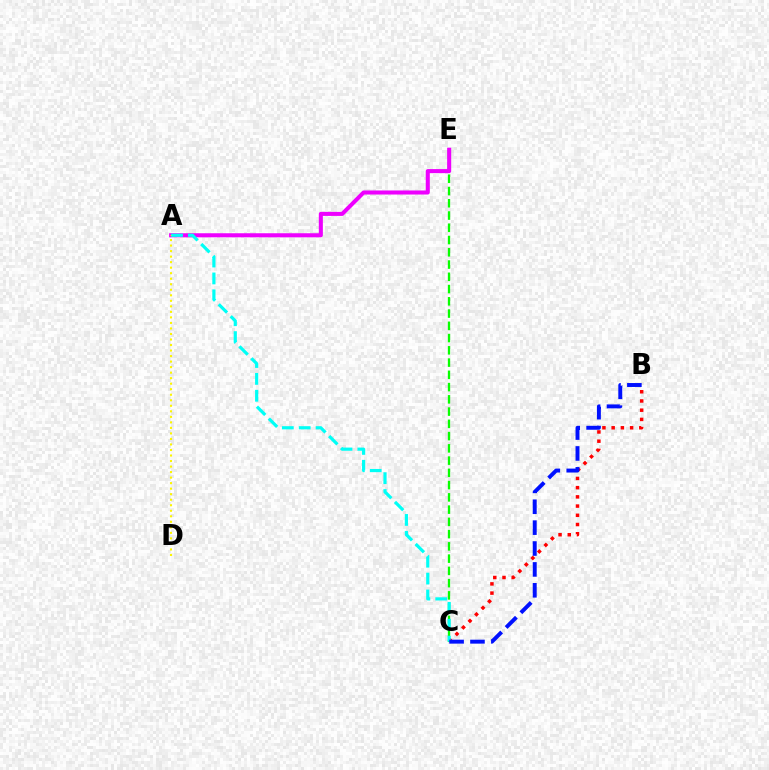{('C', 'E'): [{'color': '#08ff00', 'line_style': 'dashed', 'thickness': 1.66}], ('A', 'E'): [{'color': '#ee00ff', 'line_style': 'solid', 'thickness': 2.92}], ('B', 'C'): [{'color': '#ff0000', 'line_style': 'dotted', 'thickness': 2.51}, {'color': '#0010ff', 'line_style': 'dashed', 'thickness': 2.84}], ('A', 'C'): [{'color': '#00fff6', 'line_style': 'dashed', 'thickness': 2.29}], ('A', 'D'): [{'color': '#fcf500', 'line_style': 'dotted', 'thickness': 1.5}]}